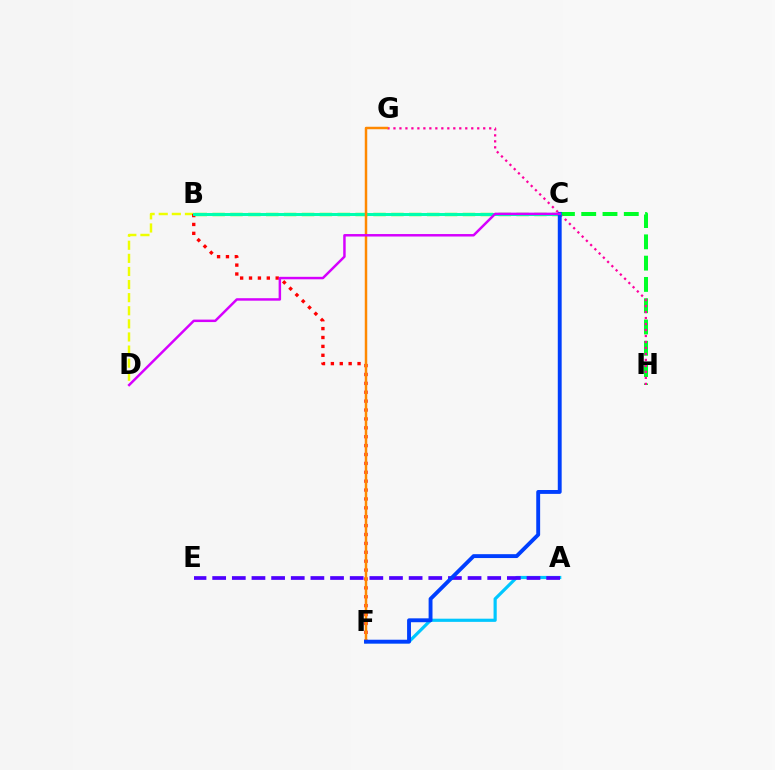{('A', 'F'): [{'color': '#00c7ff', 'line_style': 'solid', 'thickness': 2.28}], ('A', 'E'): [{'color': '#4f00ff', 'line_style': 'dashed', 'thickness': 2.67}], ('C', 'H'): [{'color': '#00ff27', 'line_style': 'dashed', 'thickness': 2.89}], ('B', 'D'): [{'color': '#eeff00', 'line_style': 'dashed', 'thickness': 1.78}], ('B', 'F'): [{'color': '#ff0000', 'line_style': 'dotted', 'thickness': 2.42}], ('G', 'H'): [{'color': '#ff00a0', 'line_style': 'dotted', 'thickness': 1.63}], ('B', 'C'): [{'color': '#66ff00', 'line_style': 'dashed', 'thickness': 2.43}, {'color': '#00ffaf', 'line_style': 'solid', 'thickness': 2.17}], ('F', 'G'): [{'color': '#ff8800', 'line_style': 'solid', 'thickness': 1.79}], ('C', 'F'): [{'color': '#003fff', 'line_style': 'solid', 'thickness': 2.79}], ('C', 'D'): [{'color': '#d600ff', 'line_style': 'solid', 'thickness': 1.78}]}